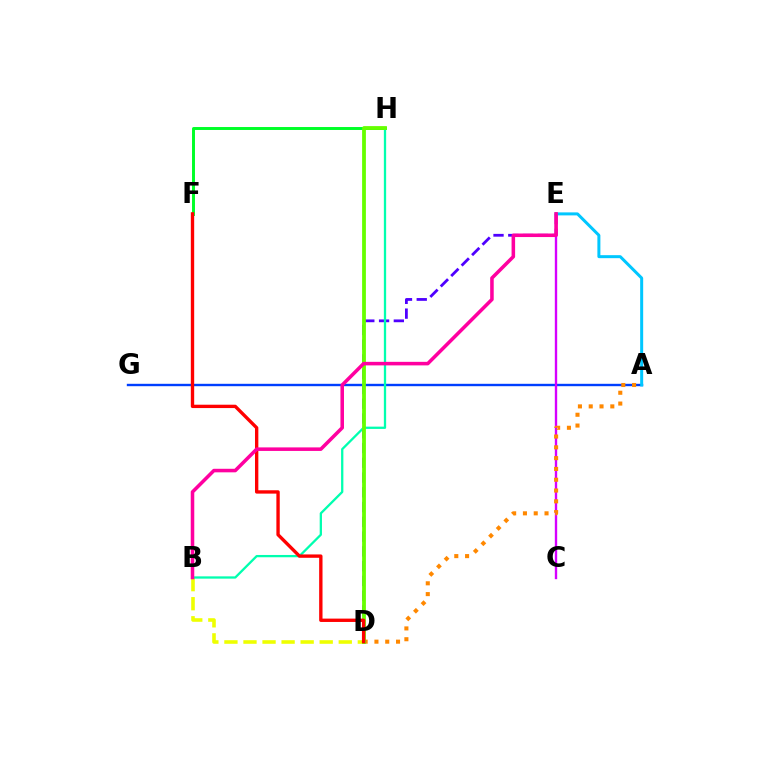{('A', 'G'): [{'color': '#003fff', 'line_style': 'solid', 'thickness': 1.72}], ('D', 'E'): [{'color': '#4f00ff', 'line_style': 'dashed', 'thickness': 2.01}], ('C', 'E'): [{'color': '#d600ff', 'line_style': 'solid', 'thickness': 1.7}], ('A', 'E'): [{'color': '#00c7ff', 'line_style': 'solid', 'thickness': 2.16}], ('F', 'H'): [{'color': '#00ff27', 'line_style': 'solid', 'thickness': 2.12}], ('B', 'D'): [{'color': '#eeff00', 'line_style': 'dashed', 'thickness': 2.59}], ('B', 'H'): [{'color': '#00ffaf', 'line_style': 'solid', 'thickness': 1.65}], ('A', 'D'): [{'color': '#ff8800', 'line_style': 'dotted', 'thickness': 2.93}], ('D', 'H'): [{'color': '#66ff00', 'line_style': 'solid', 'thickness': 2.73}], ('D', 'F'): [{'color': '#ff0000', 'line_style': 'solid', 'thickness': 2.42}], ('B', 'E'): [{'color': '#ff00a0', 'line_style': 'solid', 'thickness': 2.55}]}